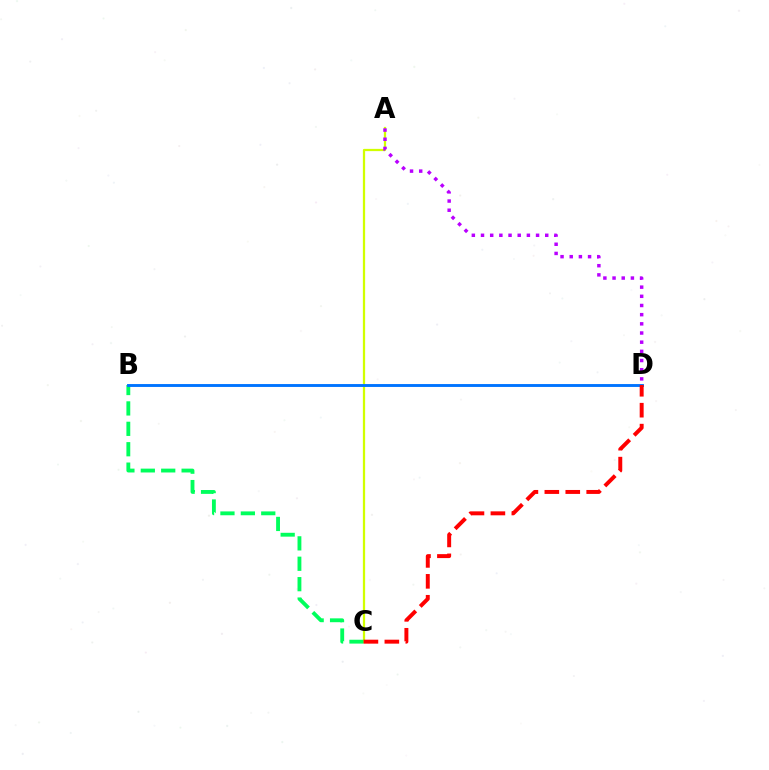{('A', 'C'): [{'color': '#d1ff00', 'line_style': 'solid', 'thickness': 1.63}], ('A', 'D'): [{'color': '#b900ff', 'line_style': 'dotted', 'thickness': 2.49}], ('B', 'C'): [{'color': '#00ff5c', 'line_style': 'dashed', 'thickness': 2.77}], ('B', 'D'): [{'color': '#0074ff', 'line_style': 'solid', 'thickness': 2.08}], ('C', 'D'): [{'color': '#ff0000', 'line_style': 'dashed', 'thickness': 2.84}]}